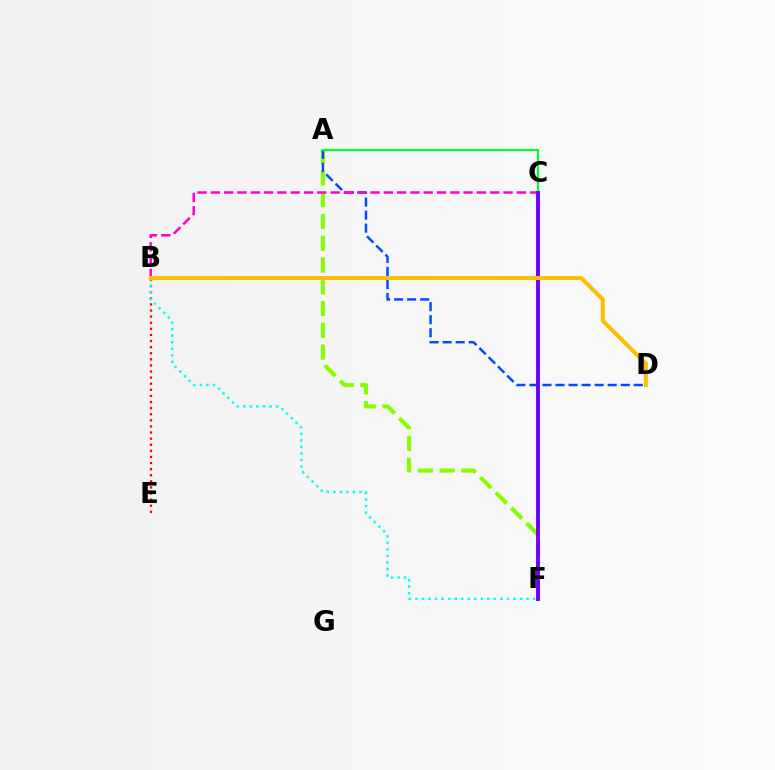{('A', 'F'): [{'color': '#84ff00', 'line_style': 'dashed', 'thickness': 2.96}], ('A', 'D'): [{'color': '#004bff', 'line_style': 'dashed', 'thickness': 1.77}], ('B', 'C'): [{'color': '#ff00cf', 'line_style': 'dashed', 'thickness': 1.81}], ('A', 'C'): [{'color': '#00ff39', 'line_style': 'solid', 'thickness': 1.62}], ('B', 'E'): [{'color': '#ff0000', 'line_style': 'dotted', 'thickness': 1.66}], ('B', 'F'): [{'color': '#00fff6', 'line_style': 'dotted', 'thickness': 1.78}], ('C', 'F'): [{'color': '#7200ff', 'line_style': 'solid', 'thickness': 2.82}], ('B', 'D'): [{'color': '#ffbd00', 'line_style': 'solid', 'thickness': 2.88}]}